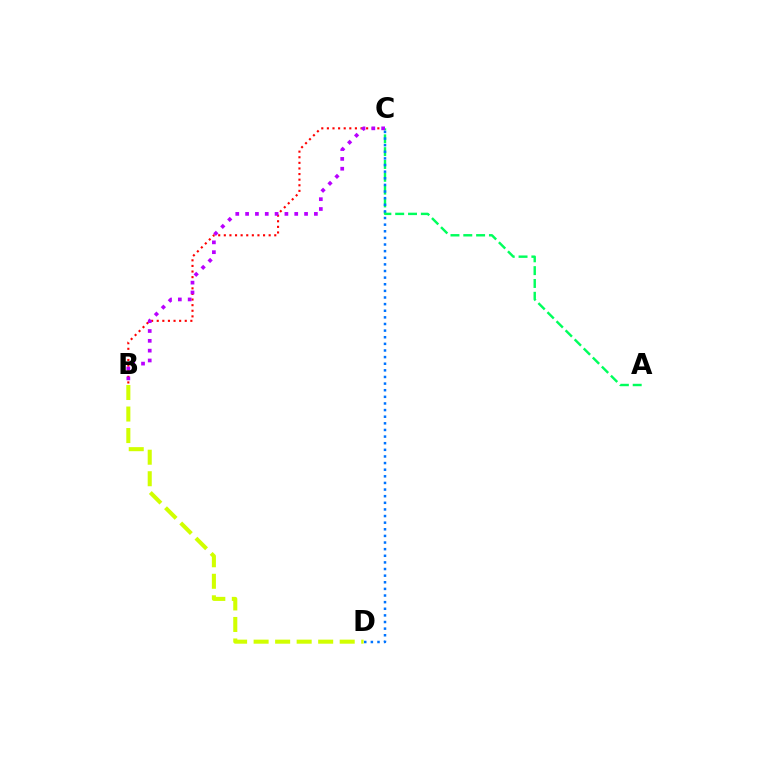{('B', 'D'): [{'color': '#d1ff00', 'line_style': 'dashed', 'thickness': 2.92}], ('B', 'C'): [{'color': '#ff0000', 'line_style': 'dotted', 'thickness': 1.52}, {'color': '#b900ff', 'line_style': 'dotted', 'thickness': 2.67}], ('A', 'C'): [{'color': '#00ff5c', 'line_style': 'dashed', 'thickness': 1.74}], ('C', 'D'): [{'color': '#0074ff', 'line_style': 'dotted', 'thickness': 1.8}]}